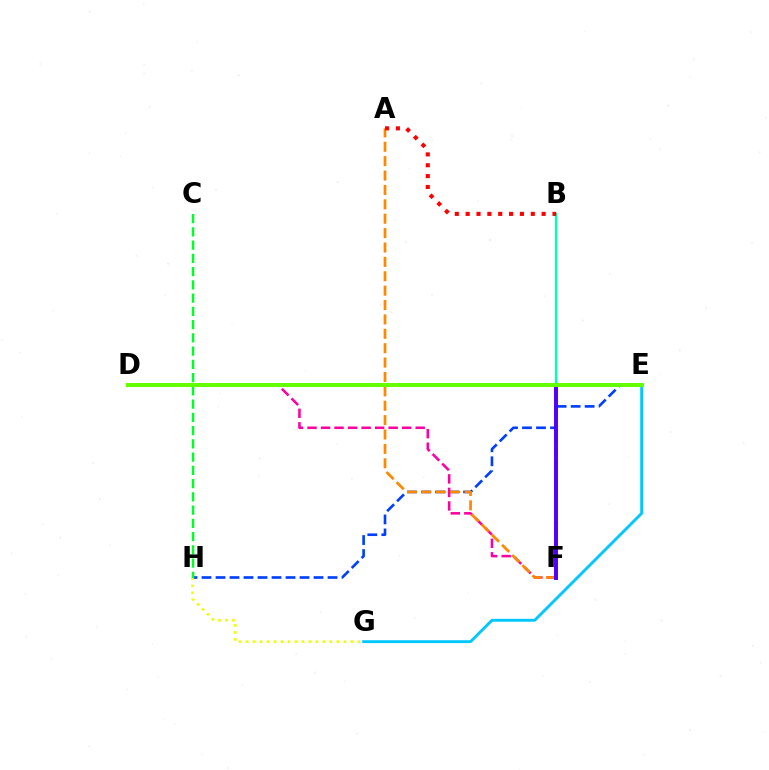{('E', 'H'): [{'color': '#003fff', 'line_style': 'dashed', 'thickness': 1.9}], ('D', 'F'): [{'color': '#ff00a0', 'line_style': 'dashed', 'thickness': 1.84}], ('A', 'F'): [{'color': '#ff8800', 'line_style': 'dashed', 'thickness': 1.95}], ('E', 'F'): [{'color': '#d600ff', 'line_style': 'dotted', 'thickness': 2.74}, {'color': '#4f00ff', 'line_style': 'solid', 'thickness': 2.83}], ('B', 'F'): [{'color': '#00ffaf', 'line_style': 'solid', 'thickness': 1.69}], ('A', 'B'): [{'color': '#ff0000', 'line_style': 'dotted', 'thickness': 2.95}], ('G', 'H'): [{'color': '#eeff00', 'line_style': 'dotted', 'thickness': 1.9}], ('C', 'H'): [{'color': '#00ff27', 'line_style': 'dashed', 'thickness': 1.8}], ('E', 'G'): [{'color': '#00c7ff', 'line_style': 'solid', 'thickness': 2.06}], ('D', 'E'): [{'color': '#66ff00', 'line_style': 'solid', 'thickness': 2.91}]}